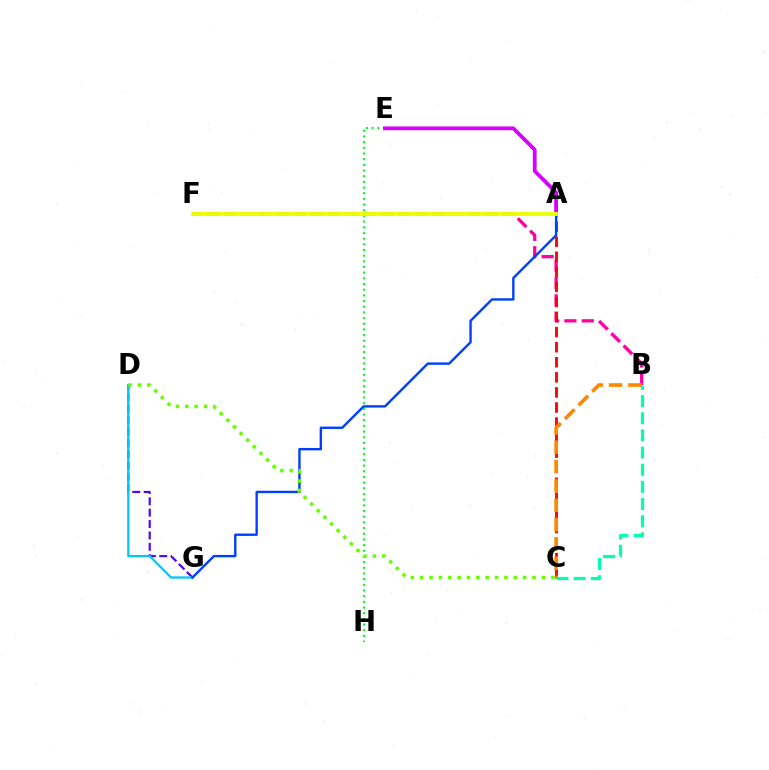{('D', 'G'): [{'color': '#4f00ff', 'line_style': 'dashed', 'thickness': 1.55}, {'color': '#00c7ff', 'line_style': 'solid', 'thickness': 1.64}], ('B', 'F'): [{'color': '#ff00a0', 'line_style': 'dashed', 'thickness': 2.36}], ('E', 'H'): [{'color': '#00ff27', 'line_style': 'dotted', 'thickness': 1.54}], ('A', 'C'): [{'color': '#ff0000', 'line_style': 'dashed', 'thickness': 2.05}], ('B', 'C'): [{'color': '#00ffaf', 'line_style': 'dashed', 'thickness': 2.33}, {'color': '#ff8800', 'line_style': 'dashed', 'thickness': 2.63}], ('A', 'G'): [{'color': '#003fff', 'line_style': 'solid', 'thickness': 1.72}], ('C', 'D'): [{'color': '#66ff00', 'line_style': 'dotted', 'thickness': 2.54}], ('A', 'E'): [{'color': '#d600ff', 'line_style': 'solid', 'thickness': 2.72}], ('A', 'F'): [{'color': '#eeff00', 'line_style': 'solid', 'thickness': 2.76}]}